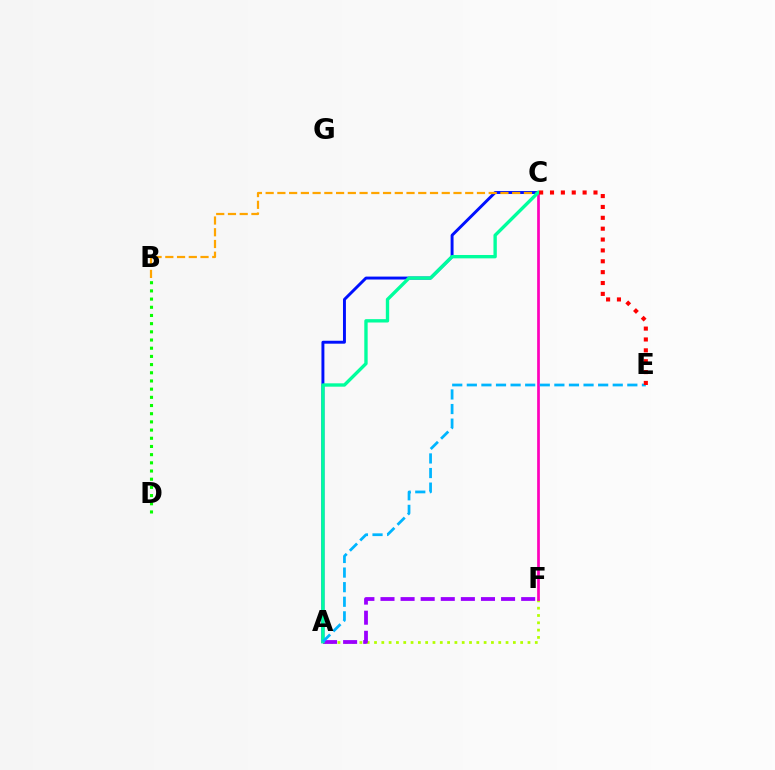{('A', 'F'): [{'color': '#b3ff00', 'line_style': 'dotted', 'thickness': 1.99}, {'color': '#9b00ff', 'line_style': 'dashed', 'thickness': 2.73}], ('A', 'C'): [{'color': '#0010ff', 'line_style': 'solid', 'thickness': 2.11}, {'color': '#00ff9d', 'line_style': 'solid', 'thickness': 2.42}], ('B', 'C'): [{'color': '#ffa500', 'line_style': 'dashed', 'thickness': 1.59}], ('C', 'F'): [{'color': '#ff00bd', 'line_style': 'solid', 'thickness': 1.96}], ('A', 'E'): [{'color': '#00b5ff', 'line_style': 'dashed', 'thickness': 1.98}], ('B', 'D'): [{'color': '#08ff00', 'line_style': 'dotted', 'thickness': 2.22}], ('C', 'E'): [{'color': '#ff0000', 'line_style': 'dotted', 'thickness': 2.95}]}